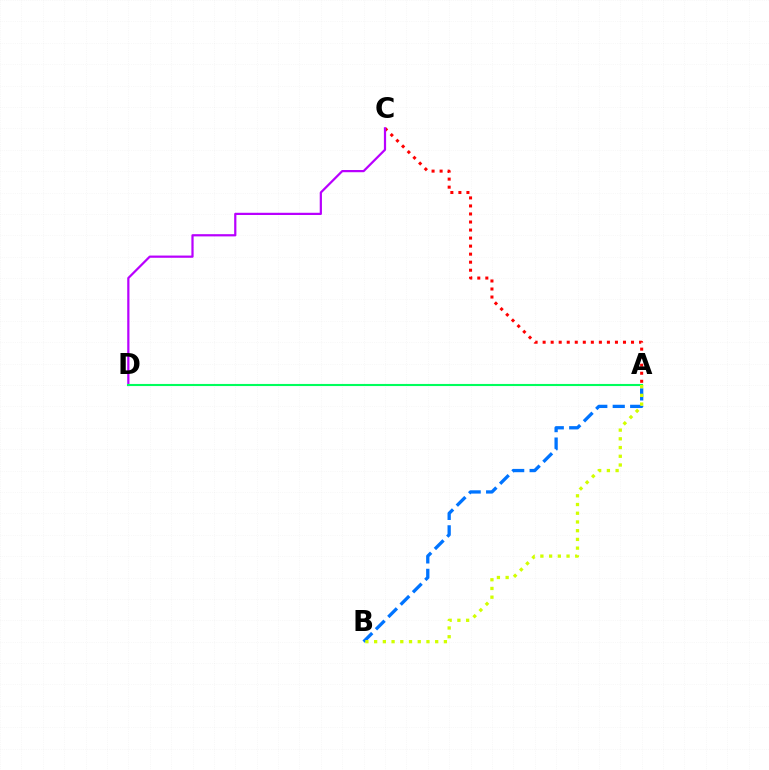{('A', 'C'): [{'color': '#ff0000', 'line_style': 'dotted', 'thickness': 2.18}], ('C', 'D'): [{'color': '#b900ff', 'line_style': 'solid', 'thickness': 1.6}], ('A', 'D'): [{'color': '#00ff5c', 'line_style': 'solid', 'thickness': 1.51}], ('A', 'B'): [{'color': '#0074ff', 'line_style': 'dashed', 'thickness': 2.37}, {'color': '#d1ff00', 'line_style': 'dotted', 'thickness': 2.37}]}